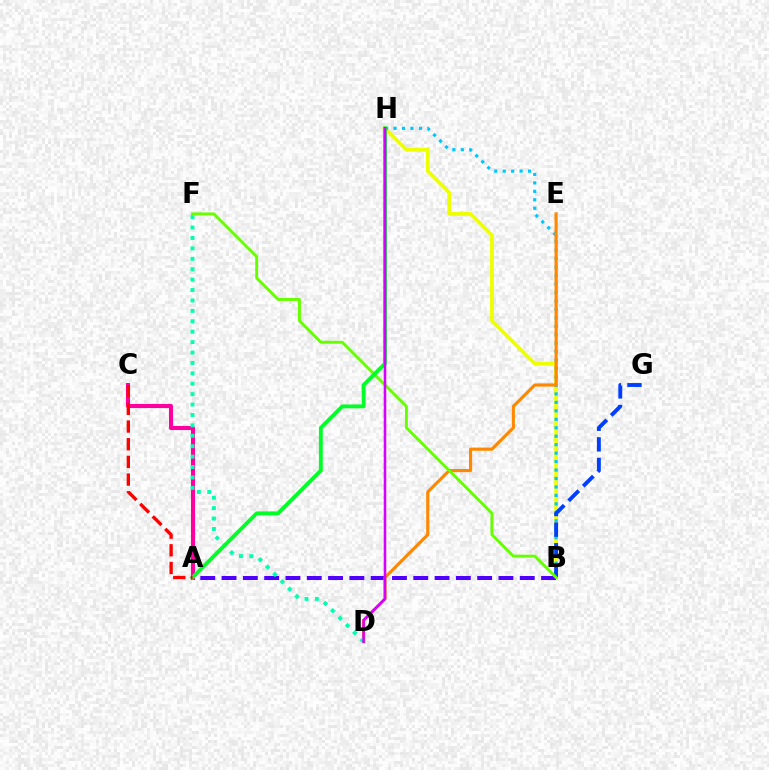{('B', 'H'): [{'color': '#eeff00', 'line_style': 'solid', 'thickness': 2.69}, {'color': '#00c7ff', 'line_style': 'dotted', 'thickness': 2.3}], ('A', 'B'): [{'color': '#4f00ff', 'line_style': 'dashed', 'thickness': 2.89}], ('B', 'G'): [{'color': '#003fff', 'line_style': 'dashed', 'thickness': 2.8}], ('A', 'C'): [{'color': '#ff00a0', 'line_style': 'solid', 'thickness': 2.94}, {'color': '#ff0000', 'line_style': 'dashed', 'thickness': 2.4}], ('D', 'E'): [{'color': '#ff8800', 'line_style': 'solid', 'thickness': 2.27}], ('D', 'F'): [{'color': '#00ffaf', 'line_style': 'dotted', 'thickness': 2.83}], ('B', 'F'): [{'color': '#66ff00', 'line_style': 'solid', 'thickness': 2.1}], ('A', 'H'): [{'color': '#00ff27', 'line_style': 'solid', 'thickness': 2.77}], ('D', 'H'): [{'color': '#d600ff', 'line_style': 'solid', 'thickness': 1.85}]}